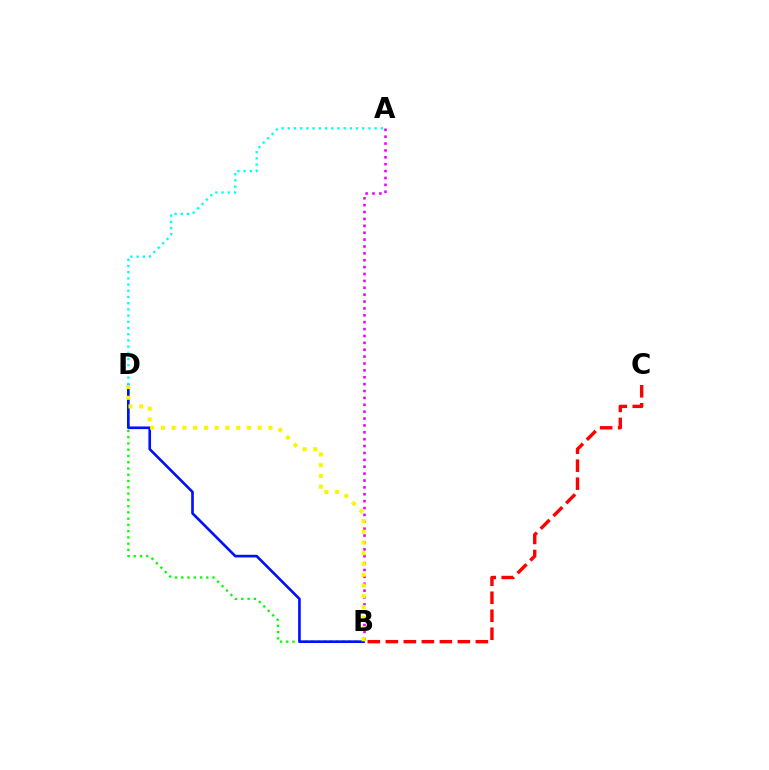{('A', 'B'): [{'color': '#ee00ff', 'line_style': 'dotted', 'thickness': 1.87}], ('B', 'D'): [{'color': '#08ff00', 'line_style': 'dotted', 'thickness': 1.7}, {'color': '#0010ff', 'line_style': 'solid', 'thickness': 1.91}, {'color': '#fcf500', 'line_style': 'dotted', 'thickness': 2.92}], ('B', 'C'): [{'color': '#ff0000', 'line_style': 'dashed', 'thickness': 2.45}], ('A', 'D'): [{'color': '#00fff6', 'line_style': 'dotted', 'thickness': 1.69}]}